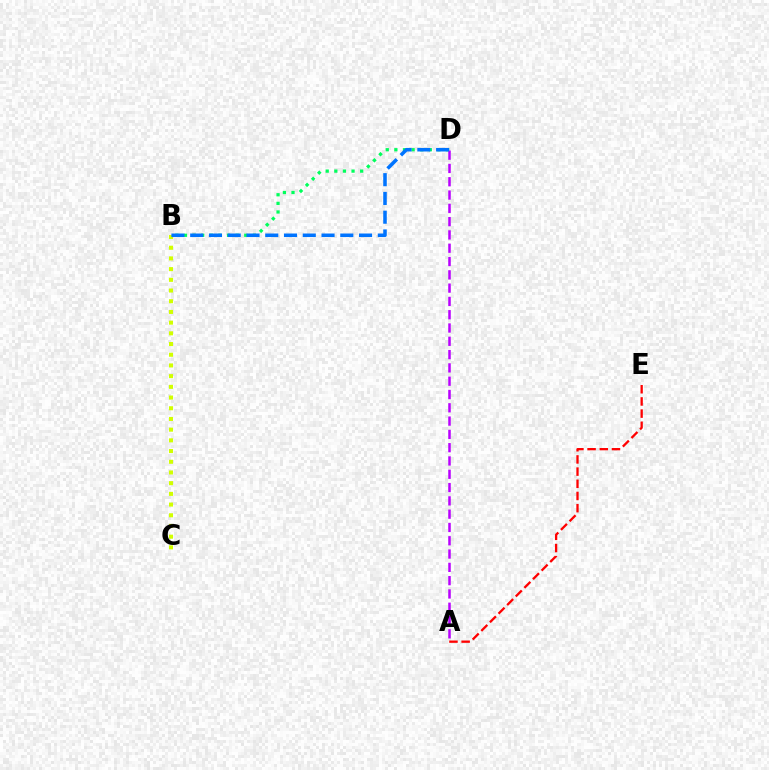{('B', 'D'): [{'color': '#00ff5c', 'line_style': 'dotted', 'thickness': 2.34}, {'color': '#0074ff', 'line_style': 'dashed', 'thickness': 2.55}], ('A', 'D'): [{'color': '#b900ff', 'line_style': 'dashed', 'thickness': 1.81}], ('B', 'C'): [{'color': '#d1ff00', 'line_style': 'dotted', 'thickness': 2.91}], ('A', 'E'): [{'color': '#ff0000', 'line_style': 'dashed', 'thickness': 1.65}]}